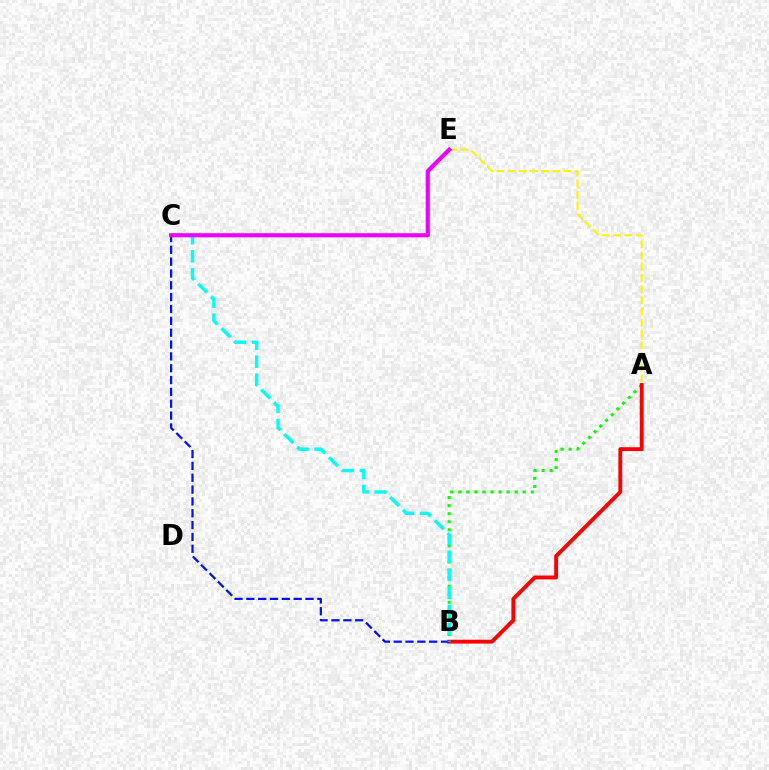{('A', 'B'): [{'color': '#08ff00', 'line_style': 'dotted', 'thickness': 2.19}, {'color': '#ff0000', 'line_style': 'solid', 'thickness': 2.78}], ('A', 'E'): [{'color': '#fcf500', 'line_style': 'dashed', 'thickness': 1.52}], ('B', 'C'): [{'color': '#0010ff', 'line_style': 'dashed', 'thickness': 1.61}, {'color': '#00fff6', 'line_style': 'dashed', 'thickness': 2.45}], ('C', 'E'): [{'color': '#ee00ff', 'line_style': 'solid', 'thickness': 2.97}]}